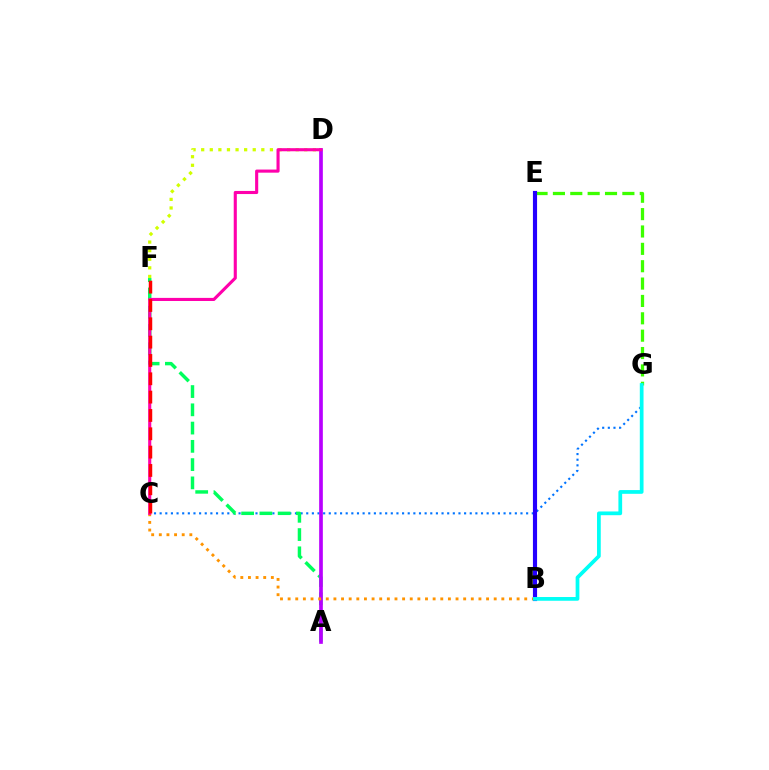{('C', 'G'): [{'color': '#0074ff', 'line_style': 'dotted', 'thickness': 1.53}], ('D', 'F'): [{'color': '#d1ff00', 'line_style': 'dotted', 'thickness': 2.33}], ('A', 'F'): [{'color': '#00ff5c', 'line_style': 'dashed', 'thickness': 2.48}], ('A', 'D'): [{'color': '#b900ff', 'line_style': 'solid', 'thickness': 2.65}], ('E', 'G'): [{'color': '#3dff00', 'line_style': 'dashed', 'thickness': 2.36}], ('B', 'C'): [{'color': '#ff9400', 'line_style': 'dotted', 'thickness': 2.07}], ('B', 'E'): [{'color': '#2500ff', 'line_style': 'solid', 'thickness': 2.98}], ('C', 'D'): [{'color': '#ff00ac', 'line_style': 'solid', 'thickness': 2.23}], ('B', 'G'): [{'color': '#00fff6', 'line_style': 'solid', 'thickness': 2.69}], ('C', 'F'): [{'color': '#ff0000', 'line_style': 'dashed', 'thickness': 2.49}]}